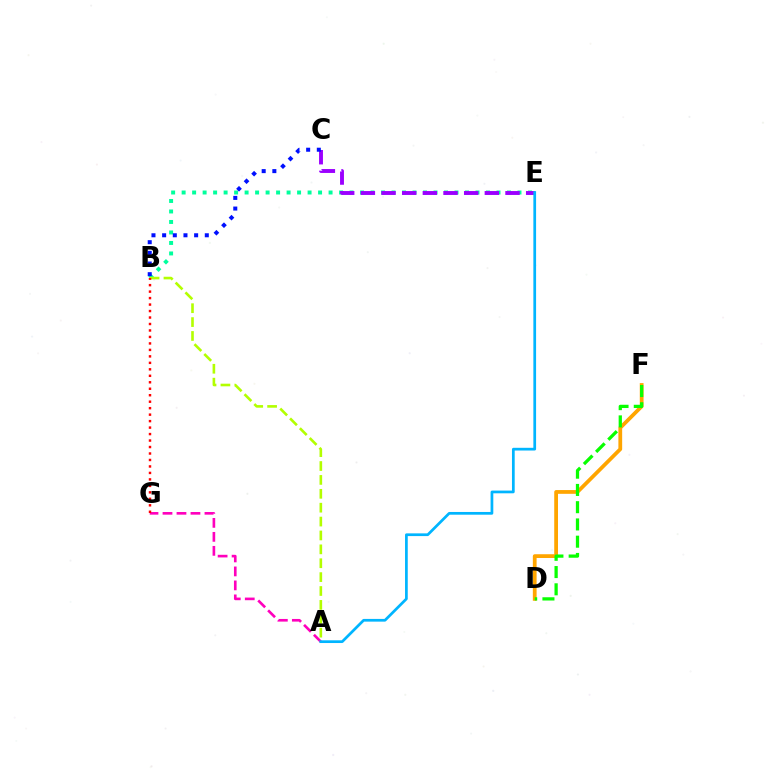{('B', 'E'): [{'color': '#00ff9d', 'line_style': 'dotted', 'thickness': 2.85}], ('A', 'G'): [{'color': '#ff00bd', 'line_style': 'dashed', 'thickness': 1.9}], ('C', 'E'): [{'color': '#9b00ff', 'line_style': 'dashed', 'thickness': 2.81}], ('B', 'C'): [{'color': '#0010ff', 'line_style': 'dotted', 'thickness': 2.9}], ('D', 'F'): [{'color': '#ffa500', 'line_style': 'solid', 'thickness': 2.71}, {'color': '#08ff00', 'line_style': 'dashed', 'thickness': 2.34}], ('A', 'B'): [{'color': '#b3ff00', 'line_style': 'dashed', 'thickness': 1.89}], ('B', 'G'): [{'color': '#ff0000', 'line_style': 'dotted', 'thickness': 1.76}], ('A', 'E'): [{'color': '#00b5ff', 'line_style': 'solid', 'thickness': 1.96}]}